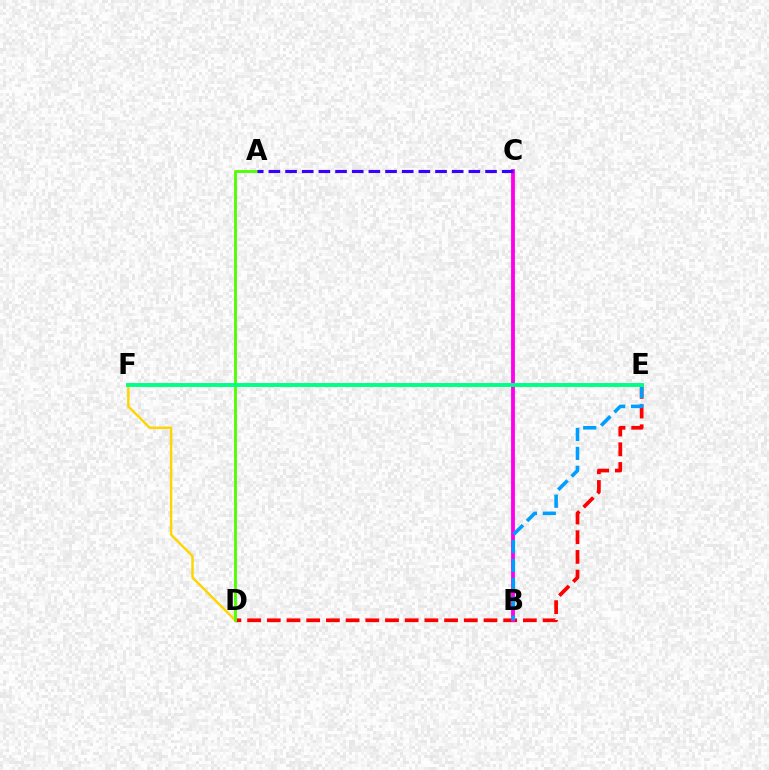{('D', 'E'): [{'color': '#ff0000', 'line_style': 'dashed', 'thickness': 2.68}], ('D', 'F'): [{'color': '#ffd500', 'line_style': 'solid', 'thickness': 1.76}], ('B', 'C'): [{'color': '#ff00ed', 'line_style': 'solid', 'thickness': 2.76}], ('B', 'E'): [{'color': '#009eff', 'line_style': 'dashed', 'thickness': 2.57}], ('A', 'D'): [{'color': '#4fff00', 'line_style': 'solid', 'thickness': 2.05}], ('A', 'C'): [{'color': '#3700ff', 'line_style': 'dashed', 'thickness': 2.26}], ('E', 'F'): [{'color': '#00ff86', 'line_style': 'solid', 'thickness': 2.82}]}